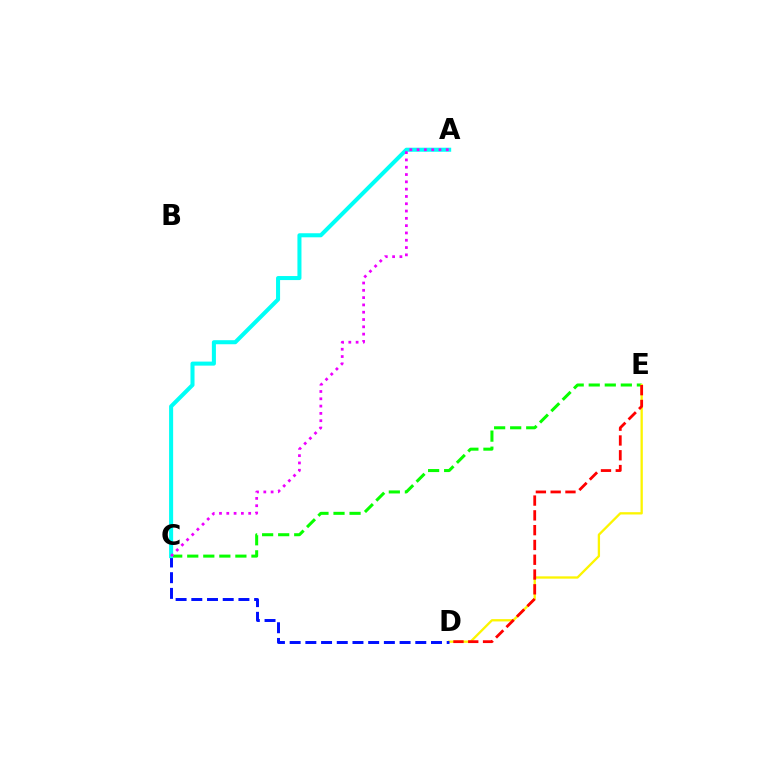{('C', 'E'): [{'color': '#08ff00', 'line_style': 'dashed', 'thickness': 2.18}], ('D', 'E'): [{'color': '#fcf500', 'line_style': 'solid', 'thickness': 1.66}, {'color': '#ff0000', 'line_style': 'dashed', 'thickness': 2.01}], ('C', 'D'): [{'color': '#0010ff', 'line_style': 'dashed', 'thickness': 2.13}], ('A', 'C'): [{'color': '#00fff6', 'line_style': 'solid', 'thickness': 2.91}, {'color': '#ee00ff', 'line_style': 'dotted', 'thickness': 1.98}]}